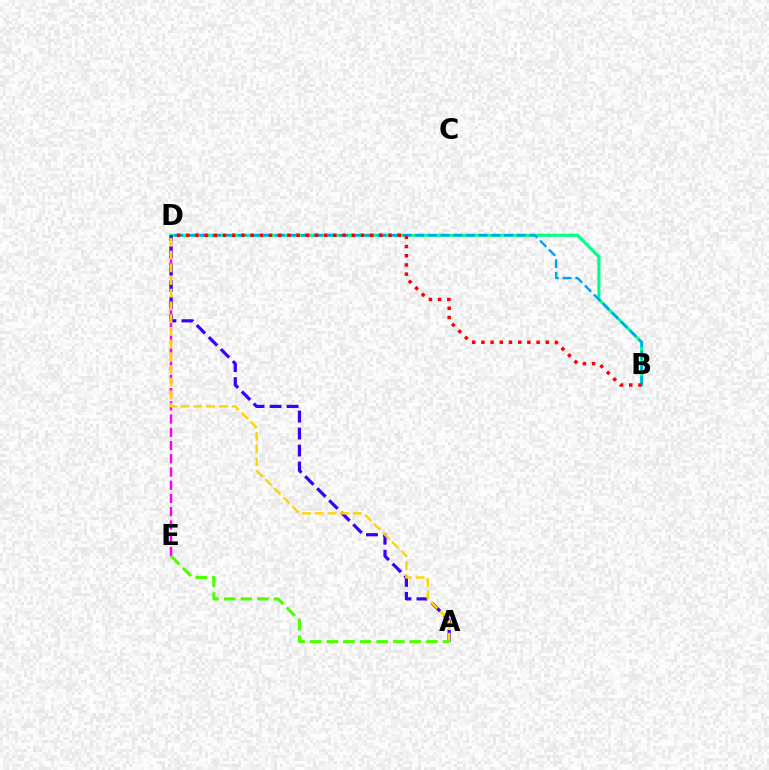{('B', 'D'): [{'color': '#00ff86', 'line_style': 'solid', 'thickness': 2.22}, {'color': '#009eff', 'line_style': 'dashed', 'thickness': 1.72}, {'color': '#ff0000', 'line_style': 'dotted', 'thickness': 2.5}], ('D', 'E'): [{'color': '#ff00ed', 'line_style': 'dashed', 'thickness': 1.8}], ('A', 'D'): [{'color': '#3700ff', 'line_style': 'dashed', 'thickness': 2.31}, {'color': '#ffd500', 'line_style': 'dashed', 'thickness': 1.73}], ('A', 'E'): [{'color': '#4fff00', 'line_style': 'dashed', 'thickness': 2.26}]}